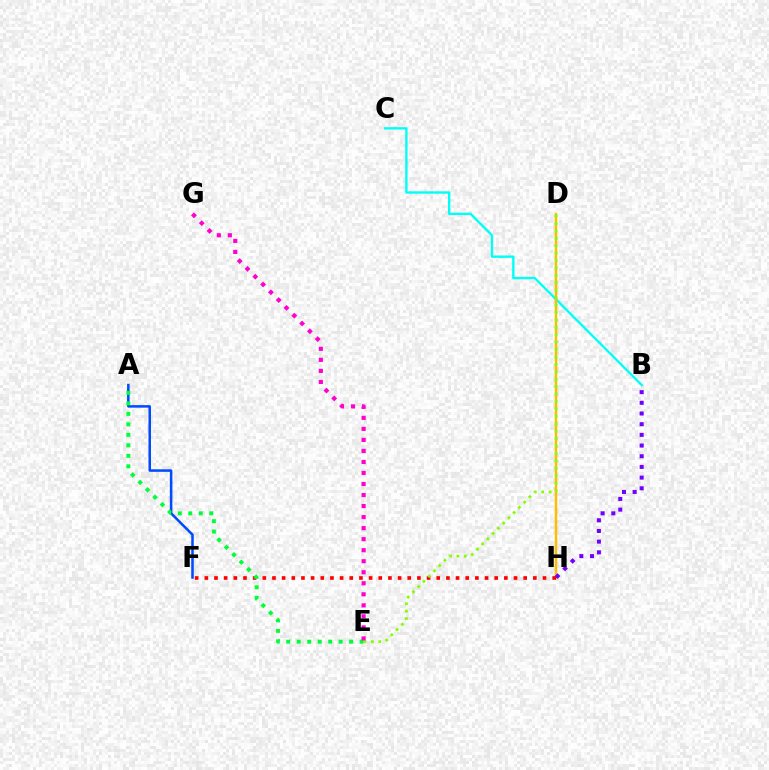{('A', 'F'): [{'color': '#004bff', 'line_style': 'solid', 'thickness': 1.82}], ('B', 'C'): [{'color': '#00fff6', 'line_style': 'solid', 'thickness': 1.7}], ('D', 'H'): [{'color': '#ffbd00', 'line_style': 'solid', 'thickness': 1.76}], ('F', 'H'): [{'color': '#ff0000', 'line_style': 'dotted', 'thickness': 2.63}], ('D', 'E'): [{'color': '#84ff00', 'line_style': 'dotted', 'thickness': 2.02}], ('A', 'E'): [{'color': '#00ff39', 'line_style': 'dotted', 'thickness': 2.85}], ('E', 'G'): [{'color': '#ff00cf', 'line_style': 'dotted', 'thickness': 3.0}], ('B', 'H'): [{'color': '#7200ff', 'line_style': 'dotted', 'thickness': 2.9}]}